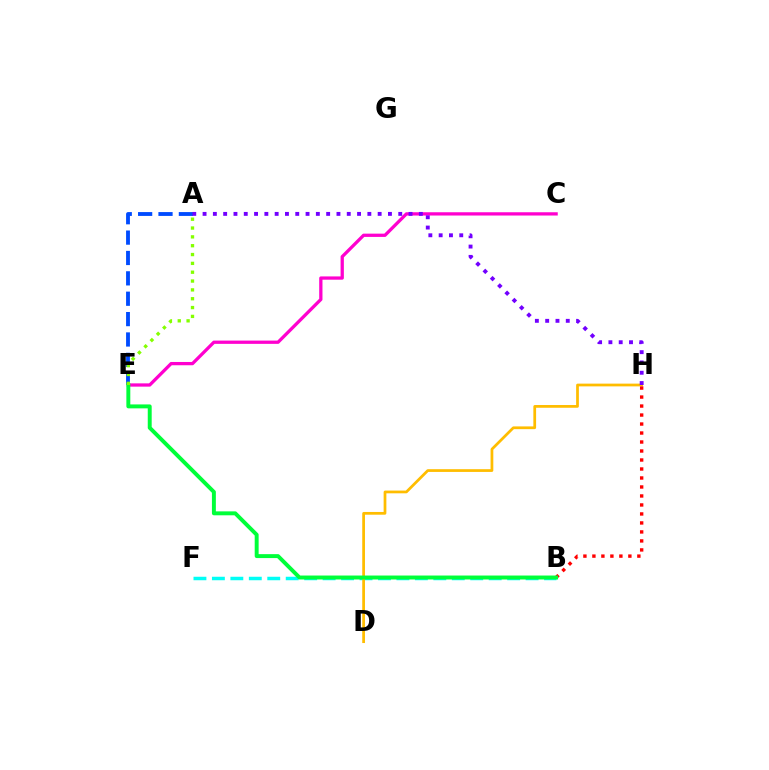{('C', 'E'): [{'color': '#ff00cf', 'line_style': 'solid', 'thickness': 2.36}], ('B', 'F'): [{'color': '#00fff6', 'line_style': 'dashed', 'thickness': 2.51}], ('D', 'H'): [{'color': '#ffbd00', 'line_style': 'solid', 'thickness': 1.97}], ('B', 'H'): [{'color': '#ff0000', 'line_style': 'dotted', 'thickness': 2.44}], ('A', 'E'): [{'color': '#004bff', 'line_style': 'dashed', 'thickness': 2.77}, {'color': '#84ff00', 'line_style': 'dotted', 'thickness': 2.4}], ('B', 'E'): [{'color': '#00ff39', 'line_style': 'solid', 'thickness': 2.83}], ('A', 'H'): [{'color': '#7200ff', 'line_style': 'dotted', 'thickness': 2.8}]}